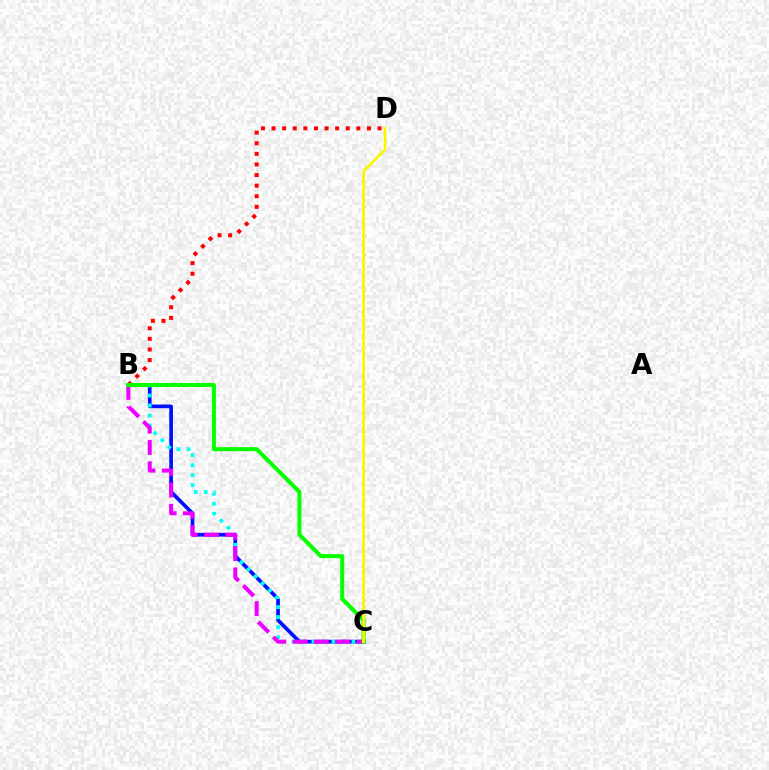{('B', 'C'): [{'color': '#0010ff', 'line_style': 'solid', 'thickness': 2.66}, {'color': '#00fff6', 'line_style': 'dotted', 'thickness': 2.72}, {'color': '#ee00ff', 'line_style': 'dashed', 'thickness': 2.89}, {'color': '#08ff00', 'line_style': 'solid', 'thickness': 2.91}], ('B', 'D'): [{'color': '#ff0000', 'line_style': 'dotted', 'thickness': 2.88}], ('C', 'D'): [{'color': '#fcf500', 'line_style': 'solid', 'thickness': 1.96}]}